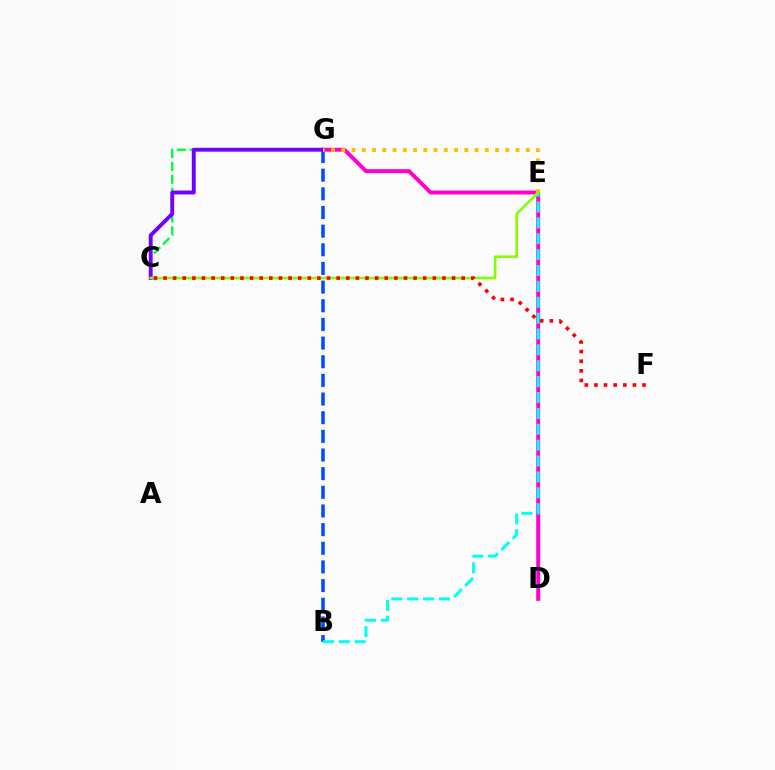{('C', 'G'): [{'color': '#00ff39', 'line_style': 'dashed', 'thickness': 1.75}, {'color': '#7200ff', 'line_style': 'solid', 'thickness': 2.8}], ('D', 'G'): [{'color': '#ff00cf', 'line_style': 'solid', 'thickness': 2.84}], ('B', 'G'): [{'color': '#004bff', 'line_style': 'dashed', 'thickness': 2.53}], ('E', 'G'): [{'color': '#ffbd00', 'line_style': 'dotted', 'thickness': 2.79}], ('B', 'E'): [{'color': '#00fff6', 'line_style': 'dashed', 'thickness': 2.16}], ('C', 'E'): [{'color': '#84ff00', 'line_style': 'solid', 'thickness': 1.88}], ('C', 'F'): [{'color': '#ff0000', 'line_style': 'dotted', 'thickness': 2.61}]}